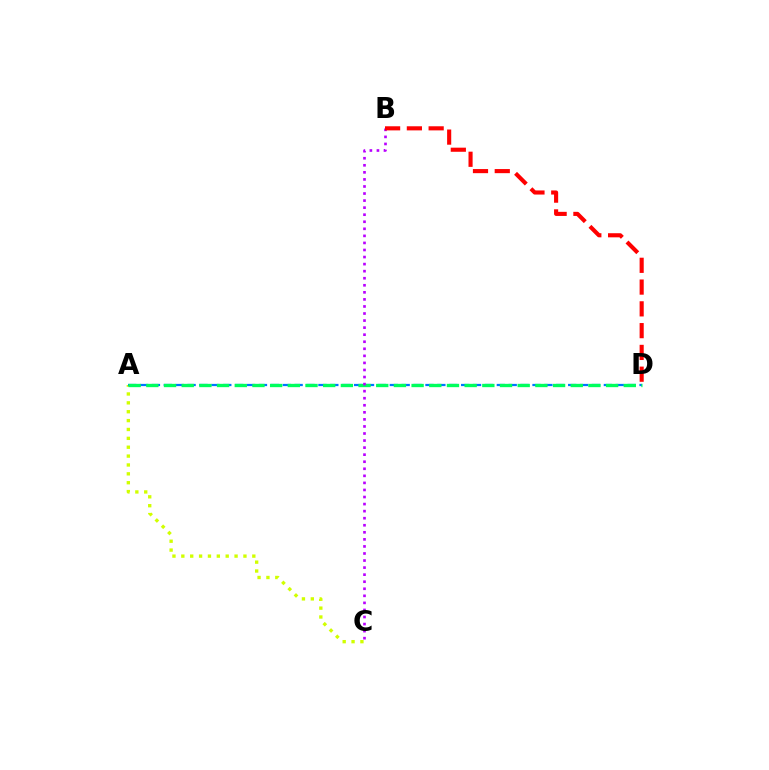{('A', 'C'): [{'color': '#d1ff00', 'line_style': 'dotted', 'thickness': 2.41}], ('A', 'D'): [{'color': '#0074ff', 'line_style': 'dashed', 'thickness': 1.62}, {'color': '#00ff5c', 'line_style': 'dashed', 'thickness': 2.4}], ('B', 'C'): [{'color': '#b900ff', 'line_style': 'dotted', 'thickness': 1.92}], ('B', 'D'): [{'color': '#ff0000', 'line_style': 'dashed', 'thickness': 2.96}]}